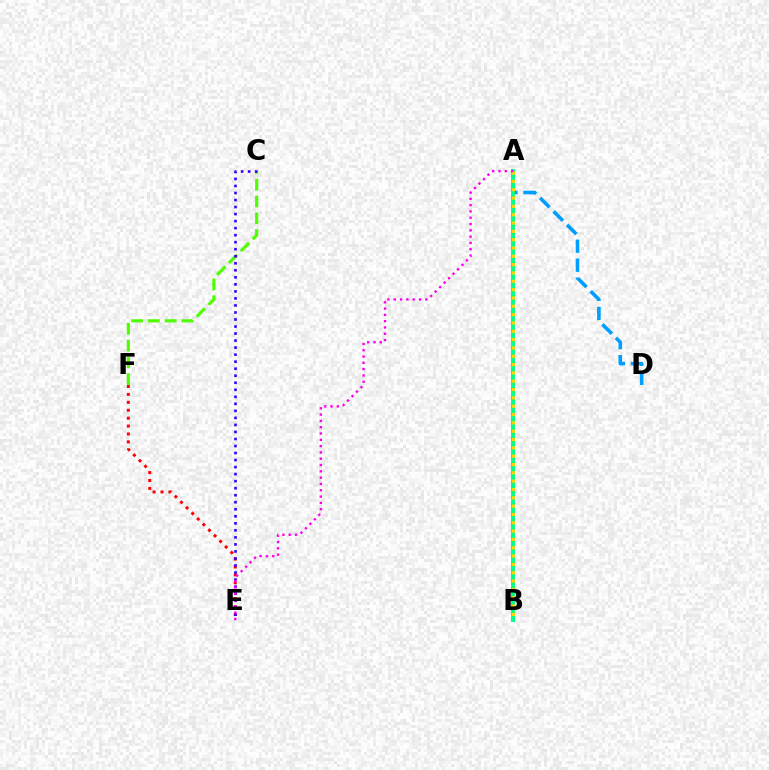{('E', 'F'): [{'color': '#ff0000', 'line_style': 'dotted', 'thickness': 2.15}], ('A', 'D'): [{'color': '#009eff', 'line_style': 'dashed', 'thickness': 2.59}], ('C', 'F'): [{'color': '#4fff00', 'line_style': 'dashed', 'thickness': 2.28}], ('A', 'B'): [{'color': '#00ff86', 'line_style': 'solid', 'thickness': 2.83}, {'color': '#ffd500', 'line_style': 'dotted', 'thickness': 2.26}], ('C', 'E'): [{'color': '#3700ff', 'line_style': 'dotted', 'thickness': 1.91}], ('A', 'E'): [{'color': '#ff00ed', 'line_style': 'dotted', 'thickness': 1.71}]}